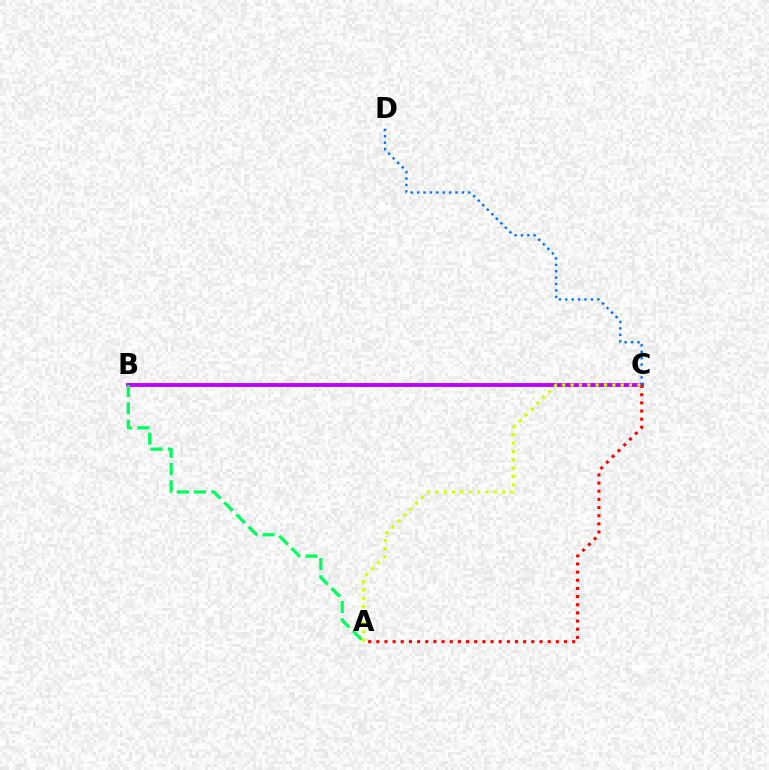{('B', 'C'): [{'color': '#b900ff', 'line_style': 'solid', 'thickness': 2.78}], ('A', 'B'): [{'color': '#00ff5c', 'line_style': 'dashed', 'thickness': 2.34}], ('A', 'C'): [{'color': '#ff0000', 'line_style': 'dotted', 'thickness': 2.22}, {'color': '#d1ff00', 'line_style': 'dotted', 'thickness': 2.27}], ('C', 'D'): [{'color': '#0074ff', 'line_style': 'dotted', 'thickness': 1.74}]}